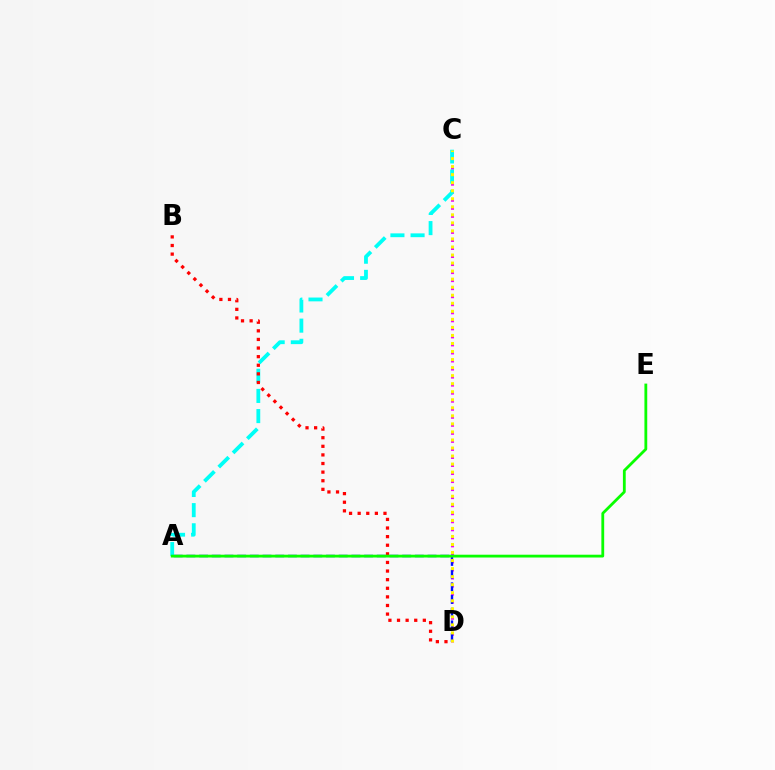{('C', 'D'): [{'color': '#ee00ff', 'line_style': 'dotted', 'thickness': 2.18}, {'color': '#fcf500', 'line_style': 'dotted', 'thickness': 2.18}], ('A', 'D'): [{'color': '#0010ff', 'line_style': 'dashed', 'thickness': 1.72}], ('A', 'C'): [{'color': '#00fff6', 'line_style': 'dashed', 'thickness': 2.74}], ('B', 'D'): [{'color': '#ff0000', 'line_style': 'dotted', 'thickness': 2.34}], ('A', 'E'): [{'color': '#08ff00', 'line_style': 'solid', 'thickness': 2.02}]}